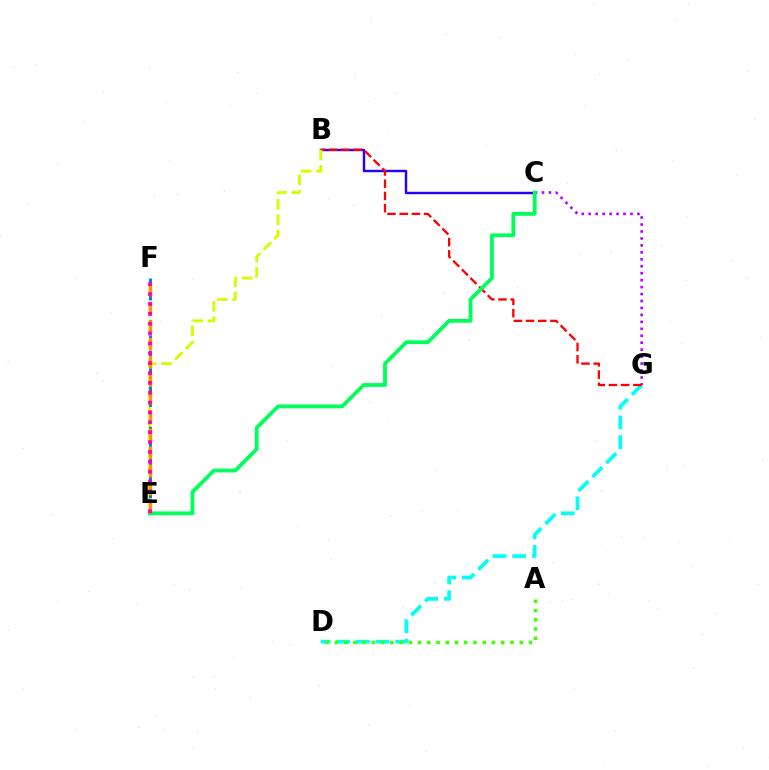{('D', 'G'): [{'color': '#00fff6', 'line_style': 'dashed', 'thickness': 2.68}], ('C', 'G'): [{'color': '#b900ff', 'line_style': 'dotted', 'thickness': 1.89}], ('B', 'C'): [{'color': '#2500ff', 'line_style': 'solid', 'thickness': 1.75}], ('B', 'G'): [{'color': '#ff0000', 'line_style': 'dashed', 'thickness': 1.66}], ('C', 'E'): [{'color': '#00ff5c', 'line_style': 'solid', 'thickness': 2.73}], ('A', 'D'): [{'color': '#3dff00', 'line_style': 'dotted', 'thickness': 2.51}], ('B', 'E'): [{'color': '#d1ff00', 'line_style': 'dashed', 'thickness': 2.09}], ('E', 'F'): [{'color': '#0074ff', 'line_style': 'dashed', 'thickness': 2.07}, {'color': '#ff9400', 'line_style': 'dashed', 'thickness': 2.46}, {'color': '#ff00ac', 'line_style': 'dotted', 'thickness': 2.68}]}